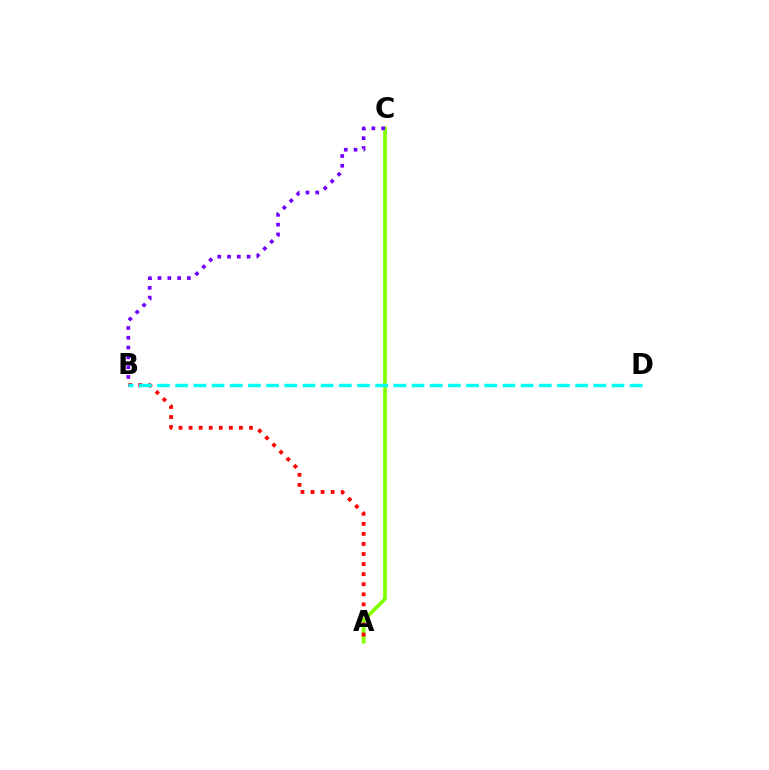{('A', 'C'): [{'color': '#84ff00', 'line_style': 'solid', 'thickness': 2.68}], ('A', 'B'): [{'color': '#ff0000', 'line_style': 'dotted', 'thickness': 2.73}], ('B', 'D'): [{'color': '#00fff6', 'line_style': 'dashed', 'thickness': 2.47}], ('B', 'C'): [{'color': '#7200ff', 'line_style': 'dotted', 'thickness': 2.66}]}